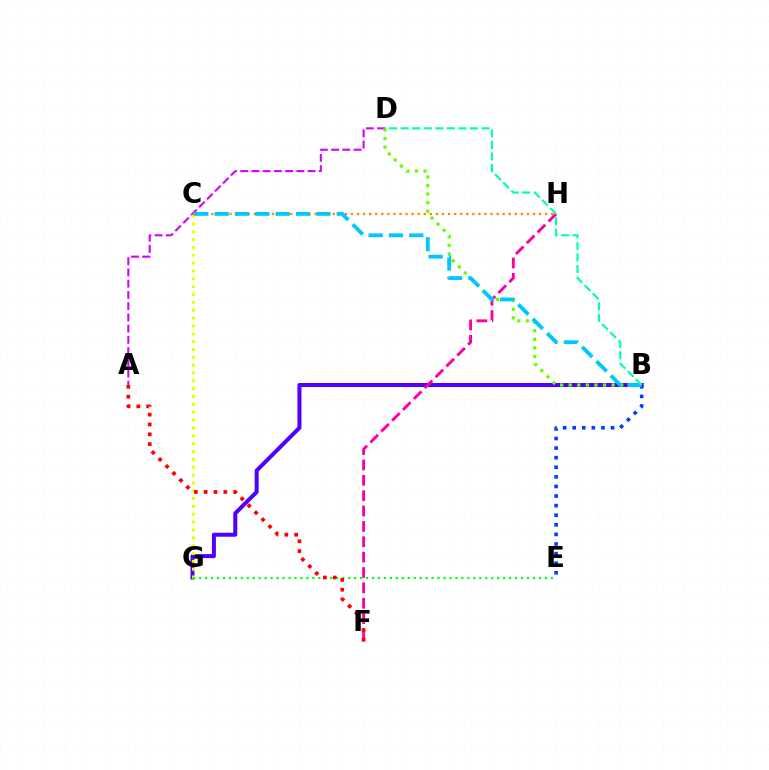{('B', 'E'): [{'color': '#003fff', 'line_style': 'dotted', 'thickness': 2.61}], ('A', 'D'): [{'color': '#d600ff', 'line_style': 'dashed', 'thickness': 1.53}], ('B', 'G'): [{'color': '#4f00ff', 'line_style': 'solid', 'thickness': 2.89}], ('C', 'G'): [{'color': '#eeff00', 'line_style': 'dotted', 'thickness': 2.13}], ('E', 'G'): [{'color': '#00ff27', 'line_style': 'dotted', 'thickness': 1.62}], ('C', 'H'): [{'color': '#ff8800', 'line_style': 'dotted', 'thickness': 1.65}], ('B', 'D'): [{'color': '#66ff00', 'line_style': 'dotted', 'thickness': 2.33}, {'color': '#00ffaf', 'line_style': 'dashed', 'thickness': 1.57}], ('F', 'H'): [{'color': '#ff00a0', 'line_style': 'dashed', 'thickness': 2.09}], ('B', 'C'): [{'color': '#00c7ff', 'line_style': 'dashed', 'thickness': 2.77}], ('A', 'F'): [{'color': '#ff0000', 'line_style': 'dotted', 'thickness': 2.67}]}